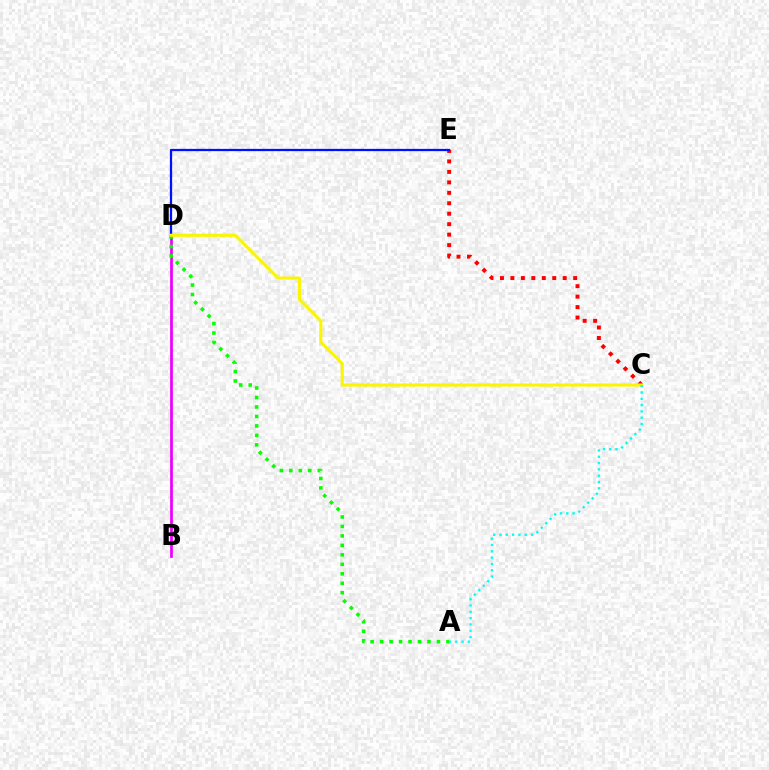{('B', 'D'): [{'color': '#ee00ff', 'line_style': 'solid', 'thickness': 1.98}], ('C', 'E'): [{'color': '#ff0000', 'line_style': 'dotted', 'thickness': 2.84}], ('A', 'D'): [{'color': '#08ff00', 'line_style': 'dotted', 'thickness': 2.57}], ('D', 'E'): [{'color': '#0010ff', 'line_style': 'solid', 'thickness': 1.63}], ('C', 'D'): [{'color': '#fcf500', 'line_style': 'solid', 'thickness': 2.22}], ('A', 'C'): [{'color': '#00fff6', 'line_style': 'dotted', 'thickness': 1.71}]}